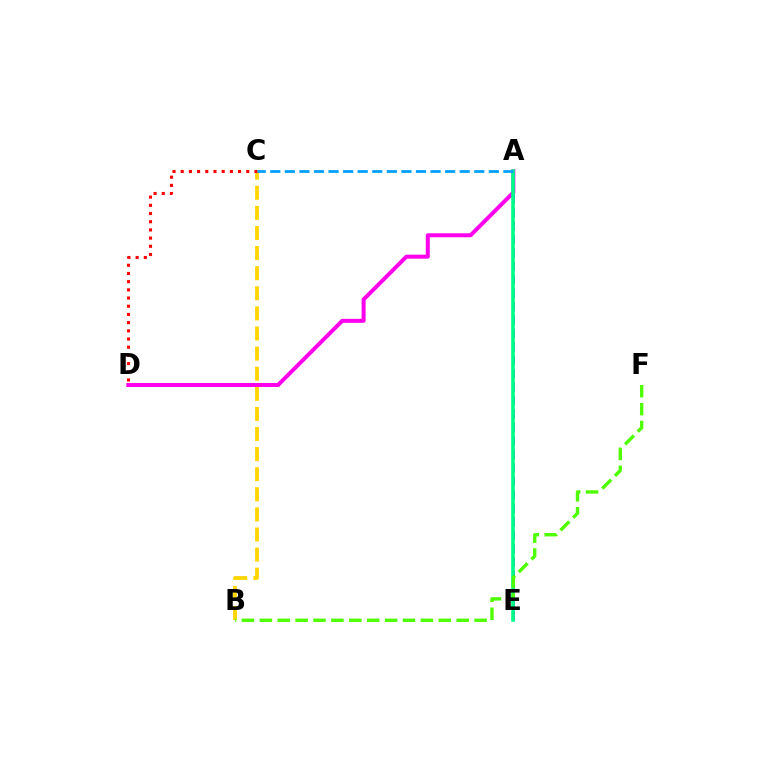{('B', 'C'): [{'color': '#ffd500', 'line_style': 'dashed', 'thickness': 2.73}], ('C', 'D'): [{'color': '#ff0000', 'line_style': 'dotted', 'thickness': 2.23}], ('A', 'D'): [{'color': '#ff00ed', 'line_style': 'solid', 'thickness': 2.88}], ('A', 'E'): [{'color': '#3700ff', 'line_style': 'dashed', 'thickness': 1.83}, {'color': '#00ff86', 'line_style': 'solid', 'thickness': 2.61}], ('B', 'F'): [{'color': '#4fff00', 'line_style': 'dashed', 'thickness': 2.43}], ('A', 'C'): [{'color': '#009eff', 'line_style': 'dashed', 'thickness': 1.98}]}